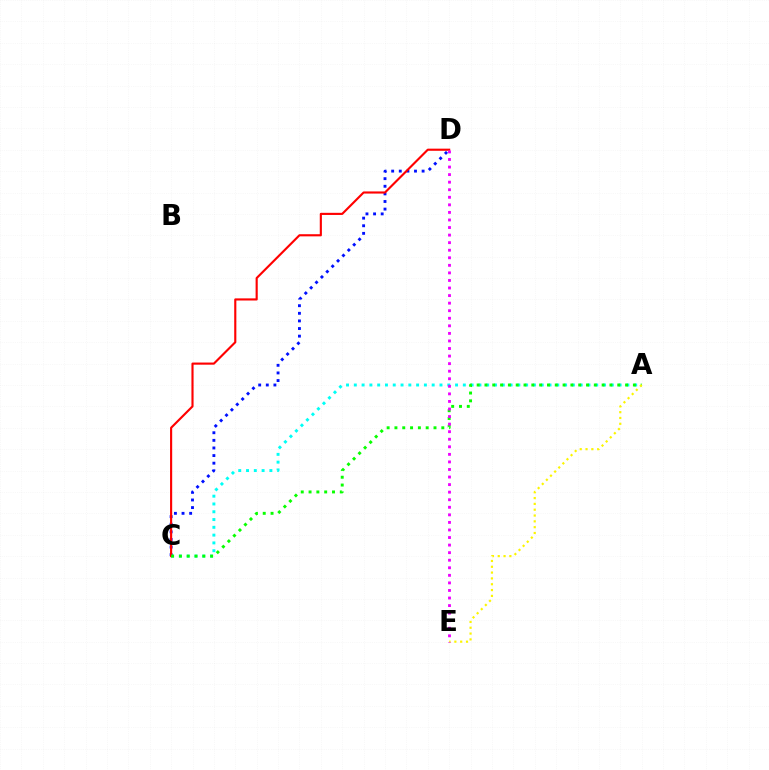{('A', 'C'): [{'color': '#00fff6', 'line_style': 'dotted', 'thickness': 2.12}, {'color': '#08ff00', 'line_style': 'dotted', 'thickness': 2.12}], ('C', 'D'): [{'color': '#0010ff', 'line_style': 'dotted', 'thickness': 2.07}, {'color': '#ff0000', 'line_style': 'solid', 'thickness': 1.54}], ('A', 'E'): [{'color': '#fcf500', 'line_style': 'dotted', 'thickness': 1.58}], ('D', 'E'): [{'color': '#ee00ff', 'line_style': 'dotted', 'thickness': 2.05}]}